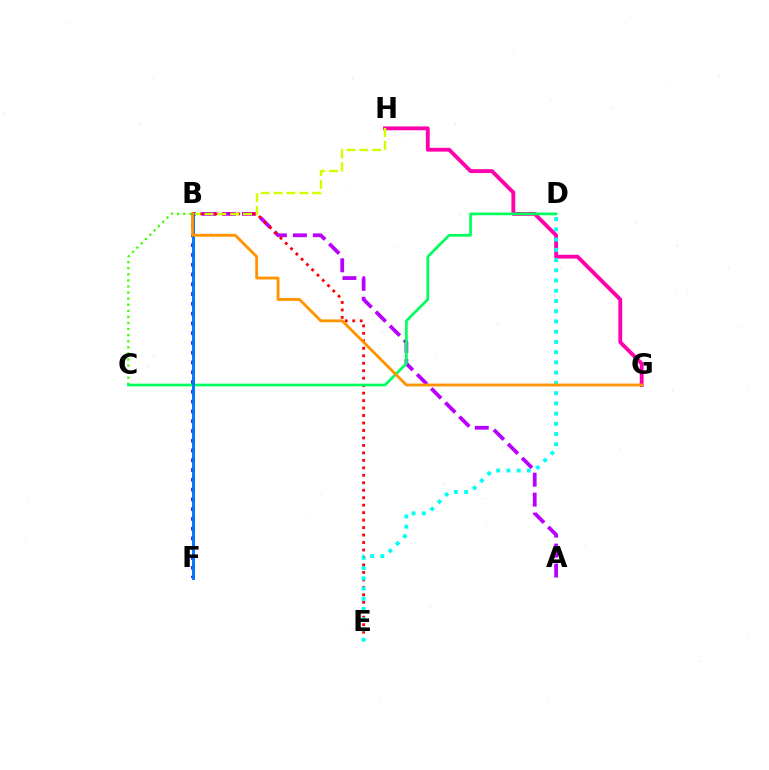{('A', 'B'): [{'color': '#b900ff', 'line_style': 'dashed', 'thickness': 2.71}], ('B', 'E'): [{'color': '#ff0000', 'line_style': 'dotted', 'thickness': 2.03}], ('B', 'C'): [{'color': '#3dff00', 'line_style': 'dotted', 'thickness': 1.65}], ('B', 'F'): [{'color': '#2500ff', 'line_style': 'dotted', 'thickness': 2.66}, {'color': '#0074ff', 'line_style': 'solid', 'thickness': 2.08}], ('G', 'H'): [{'color': '#ff00ac', 'line_style': 'solid', 'thickness': 2.76}], ('D', 'E'): [{'color': '#00fff6', 'line_style': 'dotted', 'thickness': 2.78}], ('C', 'D'): [{'color': '#00ff5c', 'line_style': 'solid', 'thickness': 1.95}], ('B', 'H'): [{'color': '#d1ff00', 'line_style': 'dashed', 'thickness': 1.75}], ('B', 'G'): [{'color': '#ff9400', 'line_style': 'solid', 'thickness': 2.04}]}